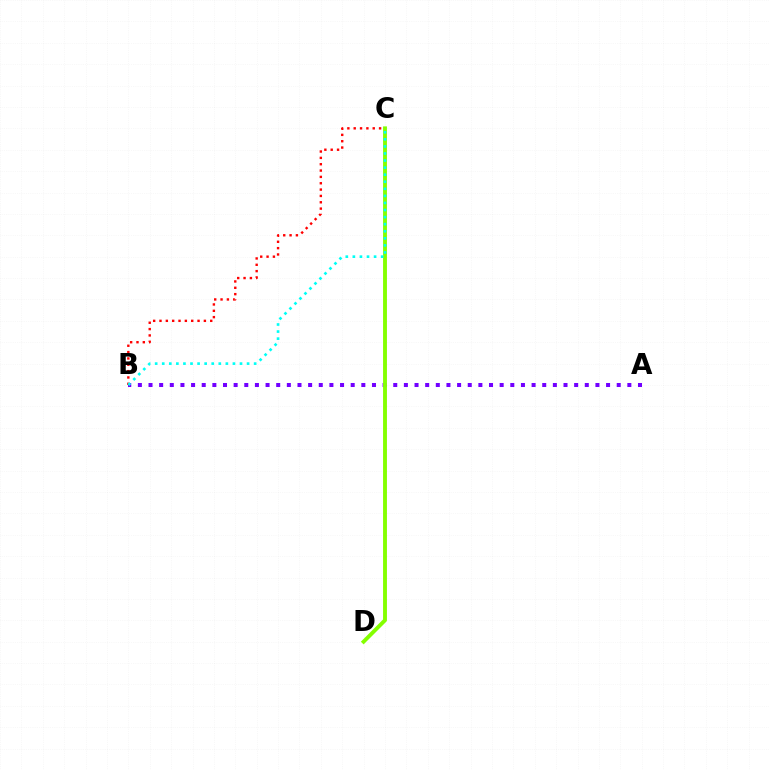{('A', 'B'): [{'color': '#7200ff', 'line_style': 'dotted', 'thickness': 2.89}], ('C', 'D'): [{'color': '#84ff00', 'line_style': 'solid', 'thickness': 2.79}], ('B', 'C'): [{'color': '#ff0000', 'line_style': 'dotted', 'thickness': 1.72}, {'color': '#00fff6', 'line_style': 'dotted', 'thickness': 1.92}]}